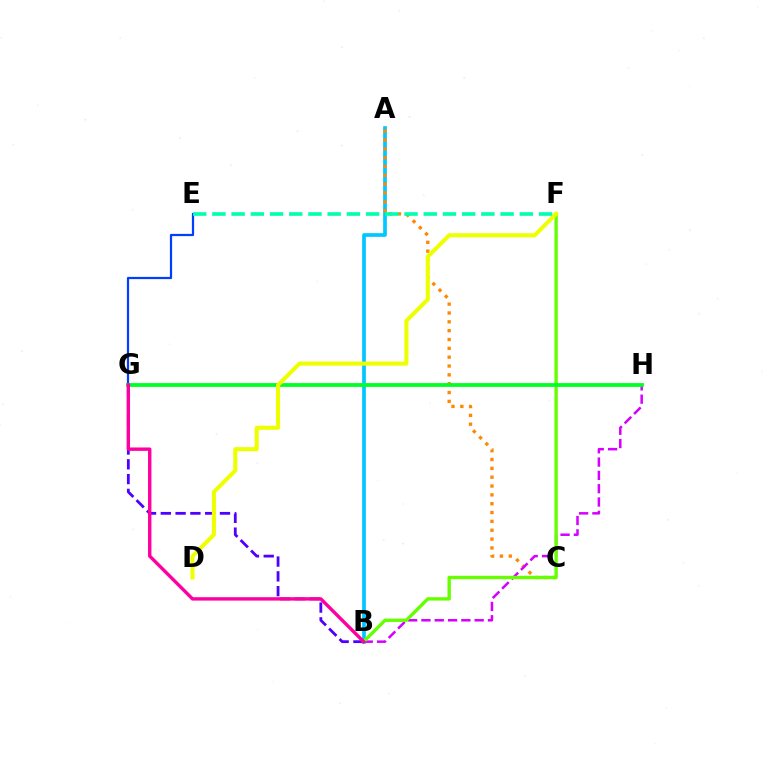{('A', 'B'): [{'color': '#00c7ff', 'line_style': 'solid', 'thickness': 2.65}], ('A', 'C'): [{'color': '#ff8800', 'line_style': 'dotted', 'thickness': 2.4}], ('B', 'H'): [{'color': '#d600ff', 'line_style': 'dashed', 'thickness': 1.81}], ('E', 'G'): [{'color': '#003fff', 'line_style': 'solid', 'thickness': 1.61}], ('B', 'G'): [{'color': '#4f00ff', 'line_style': 'dashed', 'thickness': 2.01}, {'color': '#ff00a0', 'line_style': 'solid', 'thickness': 2.45}], ('G', 'H'): [{'color': '#ff0000', 'line_style': 'dotted', 'thickness': 1.55}, {'color': '#00ff27', 'line_style': 'solid', 'thickness': 2.72}], ('B', 'F'): [{'color': '#66ff00', 'line_style': 'solid', 'thickness': 2.43}], ('D', 'F'): [{'color': '#eeff00', 'line_style': 'solid', 'thickness': 2.93}], ('E', 'F'): [{'color': '#00ffaf', 'line_style': 'dashed', 'thickness': 2.61}]}